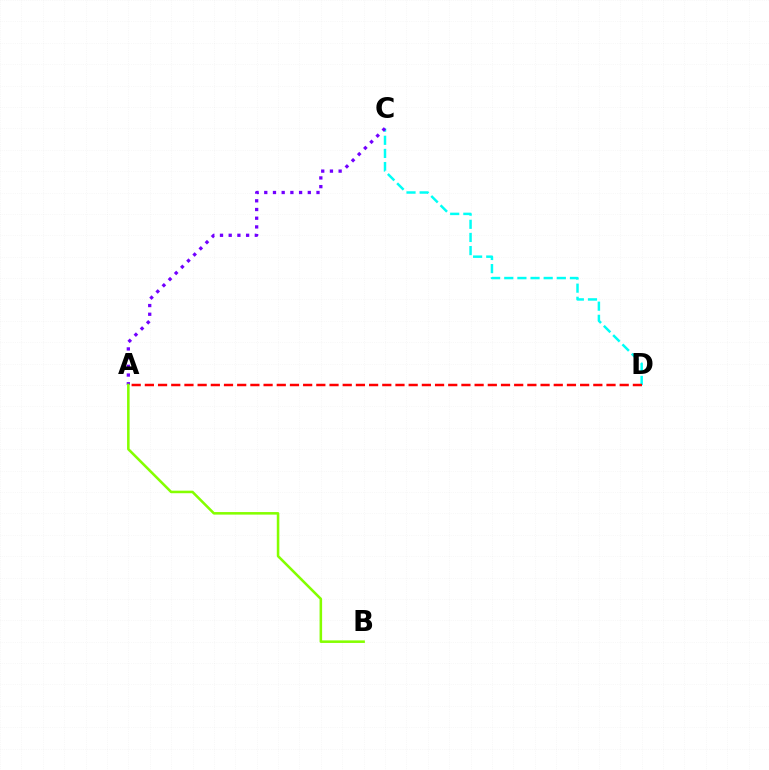{('C', 'D'): [{'color': '#00fff6', 'line_style': 'dashed', 'thickness': 1.78}], ('A', 'C'): [{'color': '#7200ff', 'line_style': 'dotted', 'thickness': 2.37}], ('A', 'D'): [{'color': '#ff0000', 'line_style': 'dashed', 'thickness': 1.79}], ('A', 'B'): [{'color': '#84ff00', 'line_style': 'solid', 'thickness': 1.84}]}